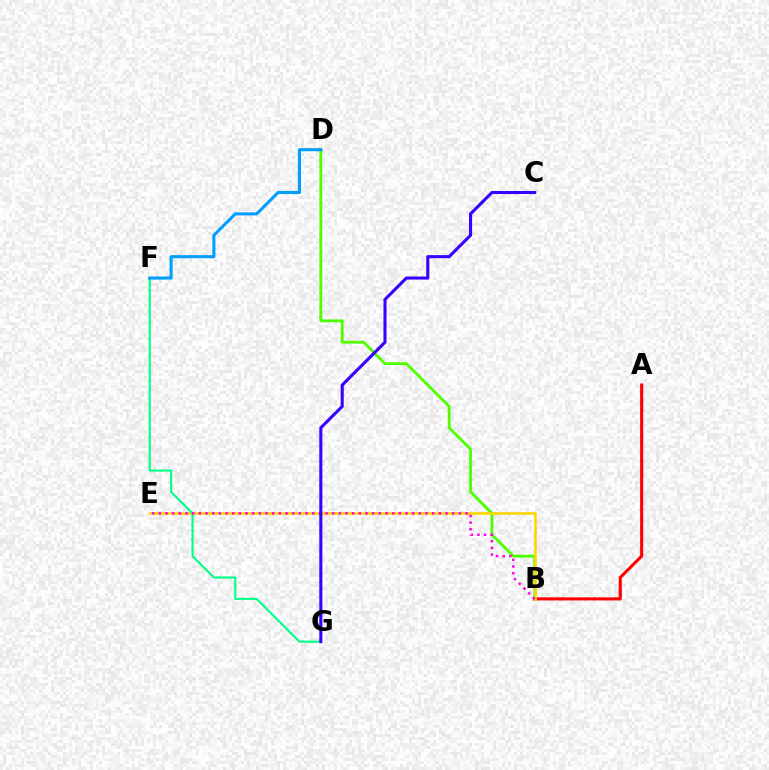{('B', 'D'): [{'color': '#4fff00', 'line_style': 'solid', 'thickness': 2.04}], ('A', 'B'): [{'color': '#ff0000', 'line_style': 'solid', 'thickness': 2.23}], ('B', 'E'): [{'color': '#ffd500', 'line_style': 'solid', 'thickness': 1.88}, {'color': '#ff00ed', 'line_style': 'dotted', 'thickness': 1.81}], ('F', 'G'): [{'color': '#00ff86', 'line_style': 'solid', 'thickness': 1.51}], ('C', 'G'): [{'color': '#3700ff', 'line_style': 'solid', 'thickness': 2.22}], ('D', 'F'): [{'color': '#009eff', 'line_style': 'solid', 'thickness': 2.2}]}